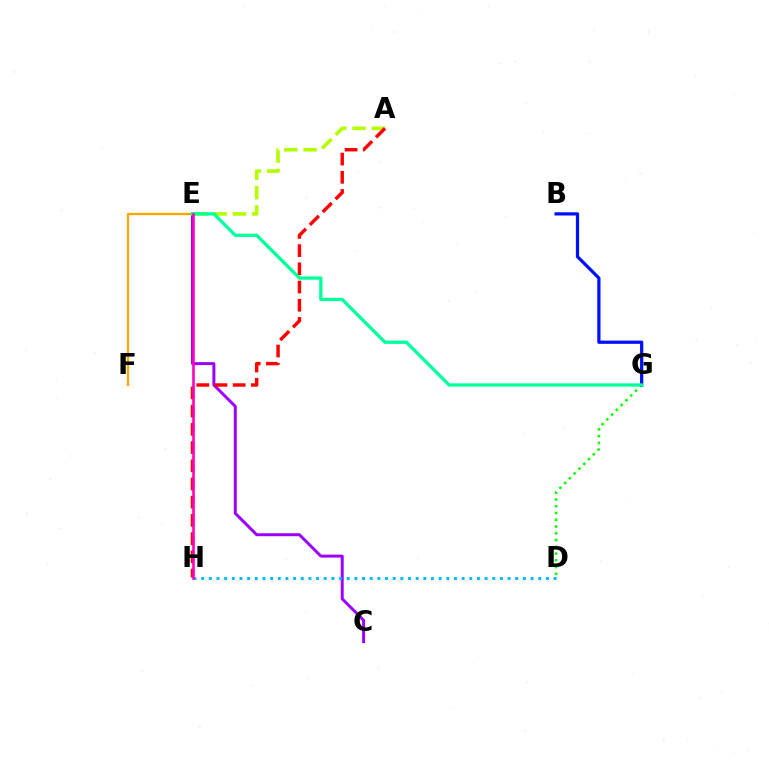{('C', 'E'): [{'color': '#9b00ff', 'line_style': 'solid', 'thickness': 2.14}], ('A', 'E'): [{'color': '#b3ff00', 'line_style': 'dashed', 'thickness': 2.62}], ('D', 'H'): [{'color': '#00b5ff', 'line_style': 'dotted', 'thickness': 2.08}], ('D', 'G'): [{'color': '#08ff00', 'line_style': 'dotted', 'thickness': 1.84}], ('E', 'F'): [{'color': '#ffa500', 'line_style': 'solid', 'thickness': 1.67}], ('B', 'G'): [{'color': '#0010ff', 'line_style': 'solid', 'thickness': 2.33}], ('A', 'H'): [{'color': '#ff0000', 'line_style': 'dashed', 'thickness': 2.47}], ('E', 'G'): [{'color': '#00ff9d', 'line_style': 'solid', 'thickness': 2.36}], ('E', 'H'): [{'color': '#ff00bd', 'line_style': 'solid', 'thickness': 1.87}]}